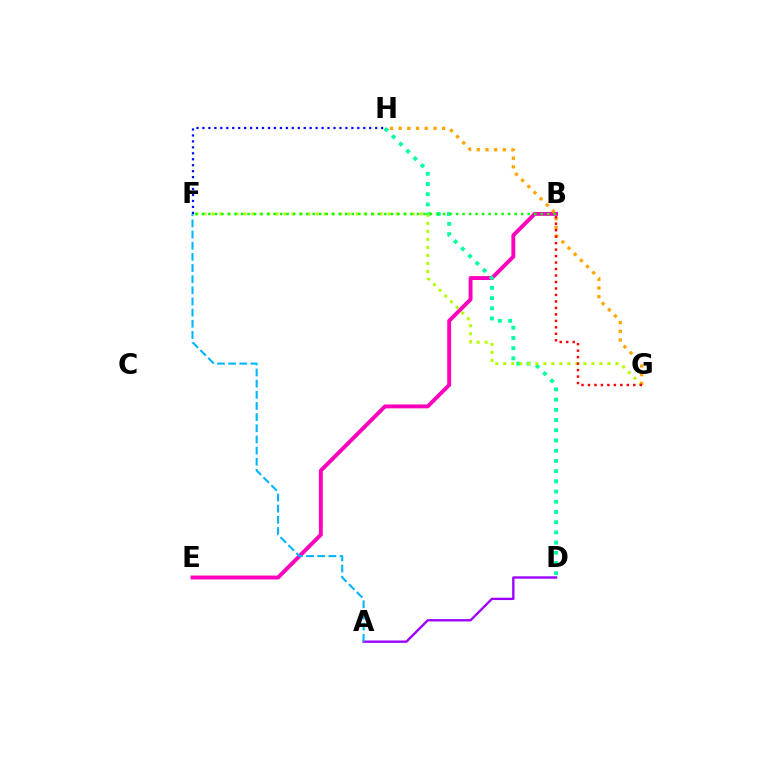{('B', 'E'): [{'color': '#ff00bd', 'line_style': 'solid', 'thickness': 2.81}], ('D', 'H'): [{'color': '#00ff9d', 'line_style': 'dotted', 'thickness': 2.77}], ('F', 'G'): [{'color': '#b3ff00', 'line_style': 'dotted', 'thickness': 2.18}], ('A', 'D'): [{'color': '#9b00ff', 'line_style': 'solid', 'thickness': 1.69}], ('A', 'F'): [{'color': '#00b5ff', 'line_style': 'dashed', 'thickness': 1.52}], ('B', 'F'): [{'color': '#08ff00', 'line_style': 'dotted', 'thickness': 1.77}], ('F', 'H'): [{'color': '#0010ff', 'line_style': 'dotted', 'thickness': 1.62}], ('G', 'H'): [{'color': '#ffa500', 'line_style': 'dotted', 'thickness': 2.36}], ('B', 'G'): [{'color': '#ff0000', 'line_style': 'dotted', 'thickness': 1.76}]}